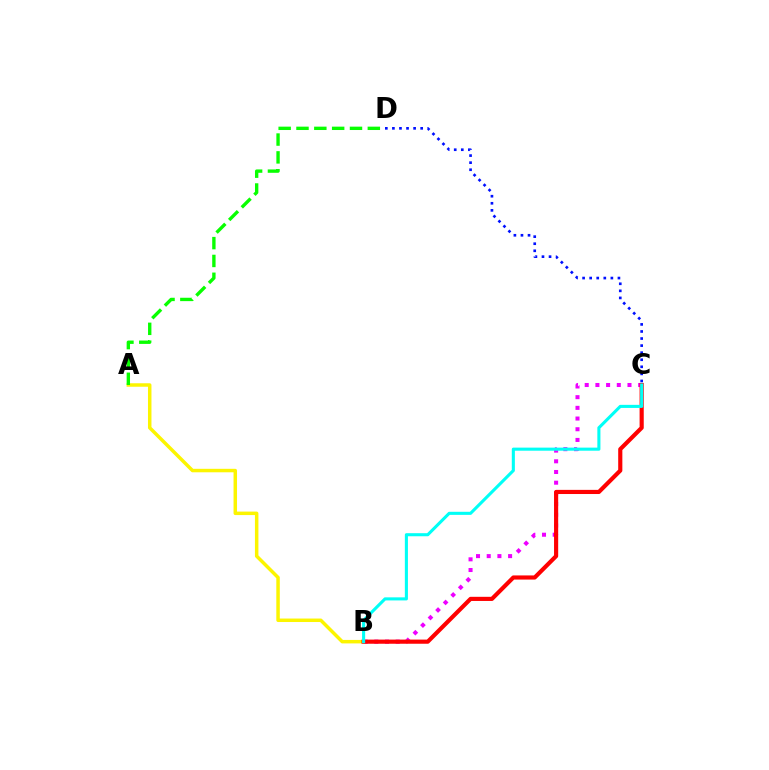{('B', 'C'): [{'color': '#ee00ff', 'line_style': 'dotted', 'thickness': 2.9}, {'color': '#ff0000', 'line_style': 'solid', 'thickness': 2.99}, {'color': '#00fff6', 'line_style': 'solid', 'thickness': 2.22}], ('A', 'B'): [{'color': '#fcf500', 'line_style': 'solid', 'thickness': 2.5}], ('A', 'D'): [{'color': '#08ff00', 'line_style': 'dashed', 'thickness': 2.42}], ('C', 'D'): [{'color': '#0010ff', 'line_style': 'dotted', 'thickness': 1.92}]}